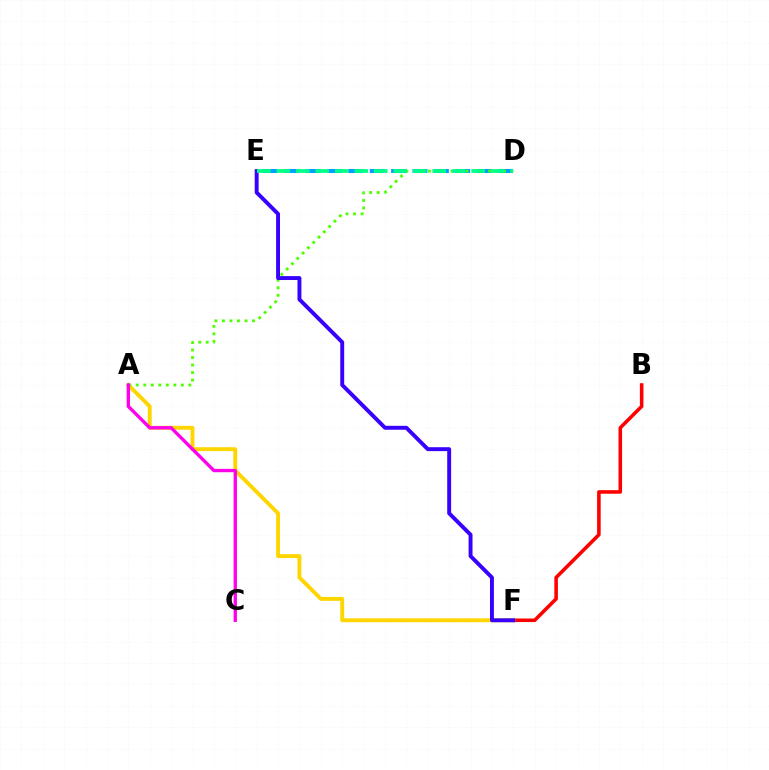{('B', 'F'): [{'color': '#ff0000', 'line_style': 'solid', 'thickness': 2.57}], ('A', 'F'): [{'color': '#ffd500', 'line_style': 'solid', 'thickness': 2.8}], ('D', 'E'): [{'color': '#009eff', 'line_style': 'dashed', 'thickness': 2.91}, {'color': '#00ff86', 'line_style': 'dashed', 'thickness': 2.65}], ('A', 'D'): [{'color': '#4fff00', 'line_style': 'dotted', 'thickness': 2.04}], ('E', 'F'): [{'color': '#3700ff', 'line_style': 'solid', 'thickness': 2.82}], ('A', 'C'): [{'color': '#ff00ed', 'line_style': 'solid', 'thickness': 2.4}]}